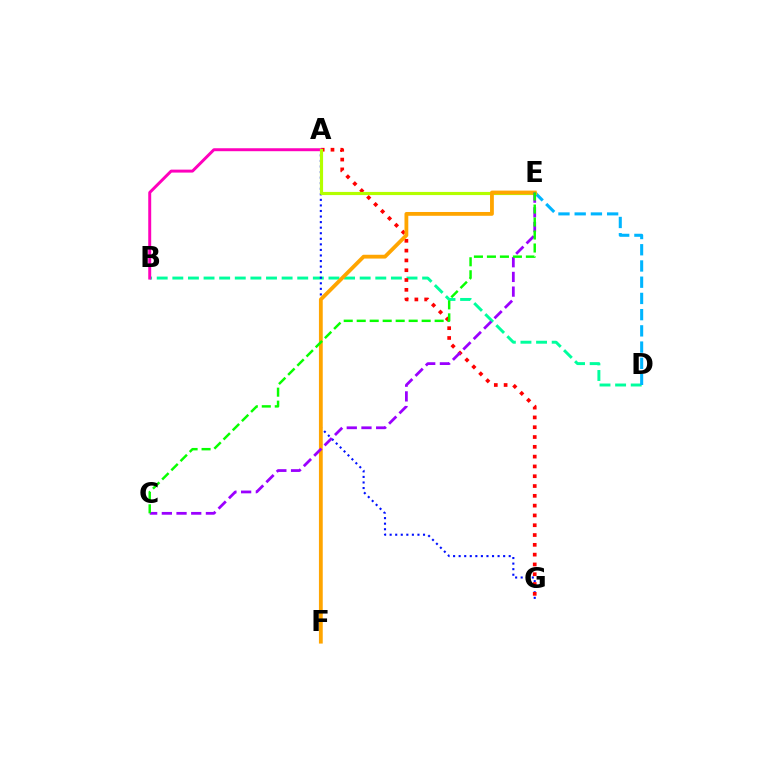{('B', 'D'): [{'color': '#00ff9d', 'line_style': 'dashed', 'thickness': 2.12}], ('A', 'G'): [{'color': '#0010ff', 'line_style': 'dotted', 'thickness': 1.51}, {'color': '#ff0000', 'line_style': 'dotted', 'thickness': 2.66}], ('A', 'B'): [{'color': '#ff00bd', 'line_style': 'solid', 'thickness': 2.13}], ('D', 'E'): [{'color': '#00b5ff', 'line_style': 'dashed', 'thickness': 2.2}], ('A', 'E'): [{'color': '#b3ff00', 'line_style': 'solid', 'thickness': 2.27}], ('E', 'F'): [{'color': '#ffa500', 'line_style': 'solid', 'thickness': 2.74}], ('C', 'E'): [{'color': '#9b00ff', 'line_style': 'dashed', 'thickness': 2.0}, {'color': '#08ff00', 'line_style': 'dashed', 'thickness': 1.76}]}